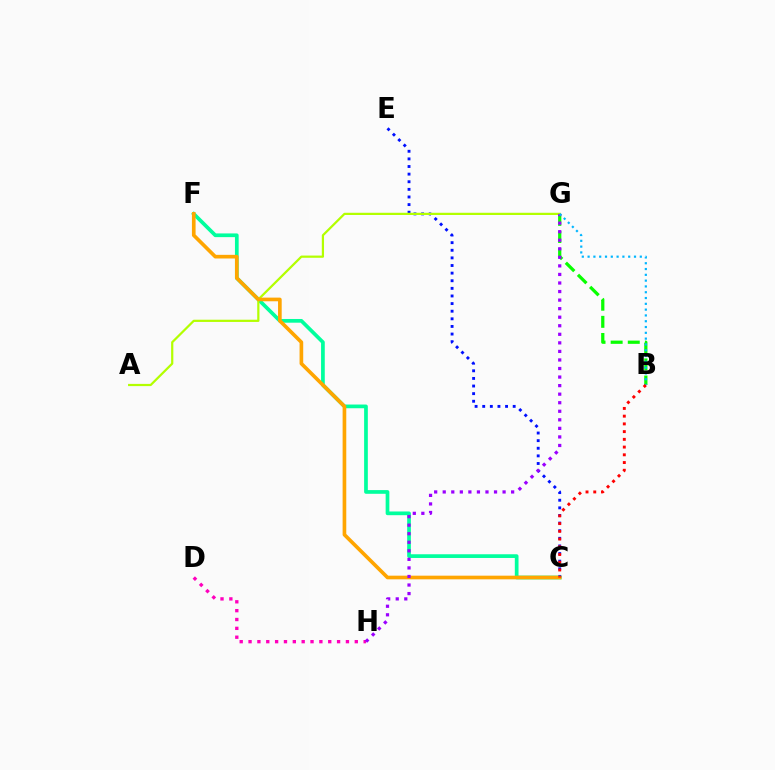{('B', 'G'): [{'color': '#08ff00', 'line_style': 'dashed', 'thickness': 2.33}, {'color': '#00b5ff', 'line_style': 'dotted', 'thickness': 1.58}], ('D', 'H'): [{'color': '#ff00bd', 'line_style': 'dotted', 'thickness': 2.41}], ('C', 'F'): [{'color': '#00ff9d', 'line_style': 'solid', 'thickness': 2.67}, {'color': '#ffa500', 'line_style': 'solid', 'thickness': 2.63}], ('C', 'E'): [{'color': '#0010ff', 'line_style': 'dotted', 'thickness': 2.07}], ('A', 'G'): [{'color': '#b3ff00', 'line_style': 'solid', 'thickness': 1.6}], ('G', 'H'): [{'color': '#9b00ff', 'line_style': 'dotted', 'thickness': 2.32}], ('B', 'C'): [{'color': '#ff0000', 'line_style': 'dotted', 'thickness': 2.1}]}